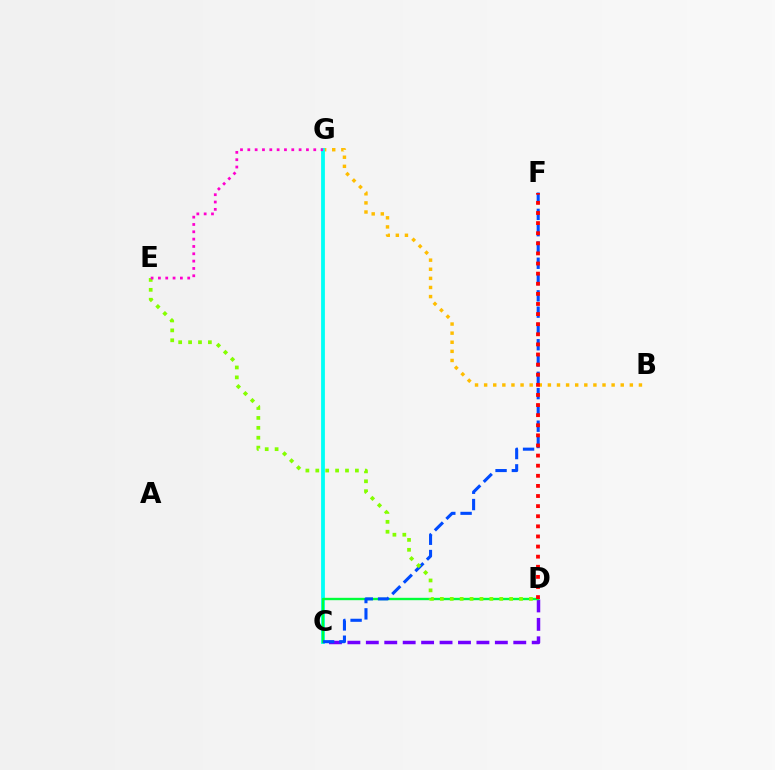{('C', 'D'): [{'color': '#7200ff', 'line_style': 'dashed', 'thickness': 2.5}, {'color': '#00ff39', 'line_style': 'solid', 'thickness': 1.72}], ('B', 'G'): [{'color': '#ffbd00', 'line_style': 'dotted', 'thickness': 2.47}], ('C', 'G'): [{'color': '#00fff6', 'line_style': 'solid', 'thickness': 2.73}], ('C', 'F'): [{'color': '#004bff', 'line_style': 'dashed', 'thickness': 2.21}], ('D', 'E'): [{'color': '#84ff00', 'line_style': 'dotted', 'thickness': 2.69}], ('D', 'F'): [{'color': '#ff0000', 'line_style': 'dotted', 'thickness': 2.75}], ('E', 'G'): [{'color': '#ff00cf', 'line_style': 'dotted', 'thickness': 1.99}]}